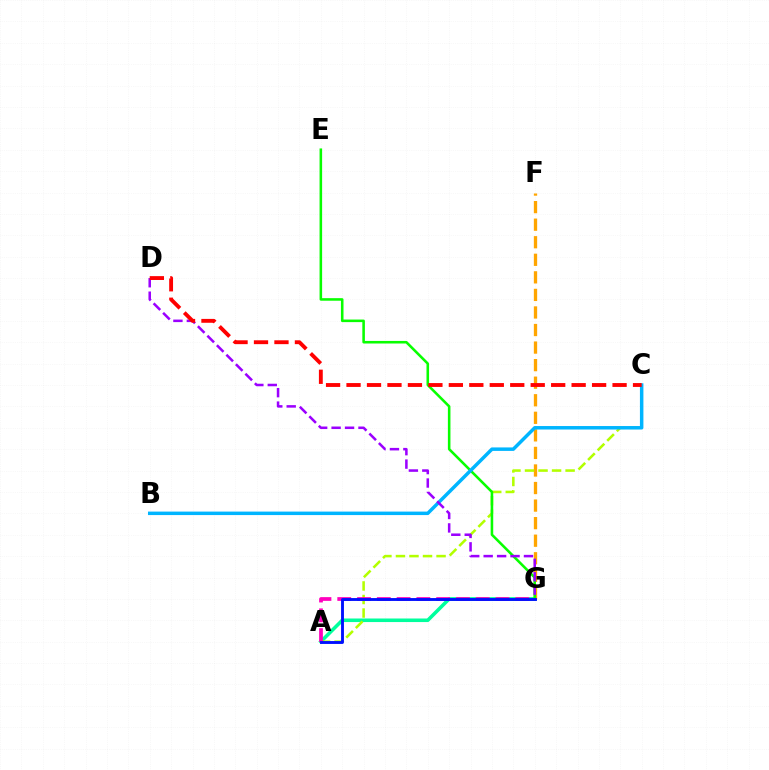{('A', 'G'): [{'color': '#00ff9d', 'line_style': 'solid', 'thickness': 2.57}, {'color': '#ff00bd', 'line_style': 'dashed', 'thickness': 2.69}, {'color': '#0010ff', 'line_style': 'solid', 'thickness': 2.07}], ('F', 'G'): [{'color': '#ffa500', 'line_style': 'dashed', 'thickness': 2.39}], ('A', 'C'): [{'color': '#b3ff00', 'line_style': 'dashed', 'thickness': 1.84}], ('E', 'G'): [{'color': '#08ff00', 'line_style': 'solid', 'thickness': 1.85}], ('B', 'C'): [{'color': '#00b5ff', 'line_style': 'solid', 'thickness': 2.51}], ('D', 'G'): [{'color': '#9b00ff', 'line_style': 'dashed', 'thickness': 1.83}], ('C', 'D'): [{'color': '#ff0000', 'line_style': 'dashed', 'thickness': 2.78}]}